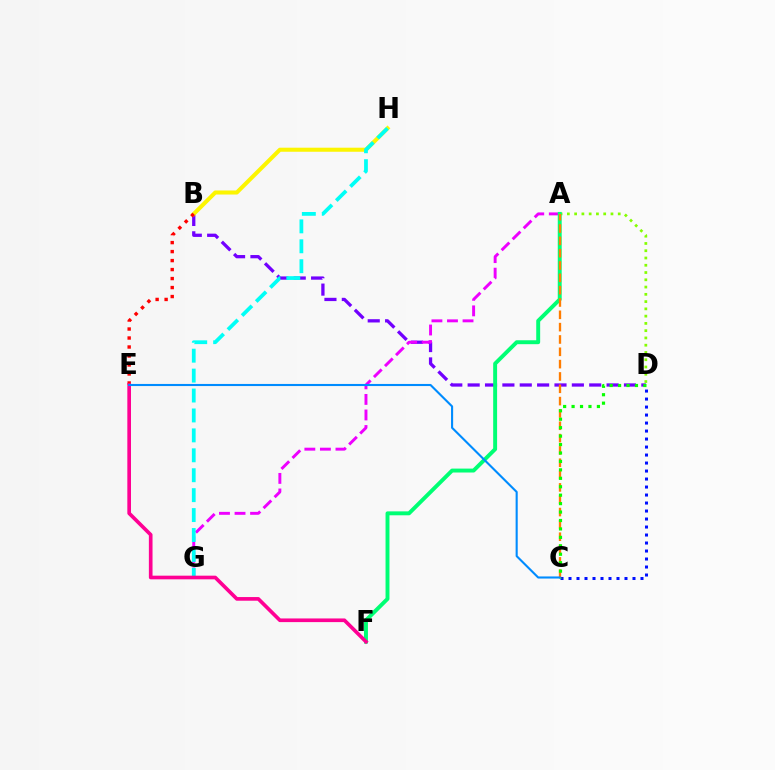{('B', 'D'): [{'color': '#7200ff', 'line_style': 'dashed', 'thickness': 2.36}], ('A', 'D'): [{'color': '#84ff00', 'line_style': 'dotted', 'thickness': 1.97}], ('A', 'G'): [{'color': '#ee00ff', 'line_style': 'dashed', 'thickness': 2.11}], ('A', 'F'): [{'color': '#00ff74', 'line_style': 'solid', 'thickness': 2.82}], ('C', 'D'): [{'color': '#0010ff', 'line_style': 'dotted', 'thickness': 2.17}, {'color': '#08ff00', 'line_style': 'dotted', 'thickness': 2.29}], ('B', 'H'): [{'color': '#fcf500', 'line_style': 'solid', 'thickness': 2.92}], ('A', 'C'): [{'color': '#ff7c00', 'line_style': 'dashed', 'thickness': 1.67}], ('B', 'E'): [{'color': '#ff0000', 'line_style': 'dotted', 'thickness': 2.44}], ('G', 'H'): [{'color': '#00fff6', 'line_style': 'dashed', 'thickness': 2.71}], ('E', 'F'): [{'color': '#ff0094', 'line_style': 'solid', 'thickness': 2.63}], ('C', 'E'): [{'color': '#008cff', 'line_style': 'solid', 'thickness': 1.51}]}